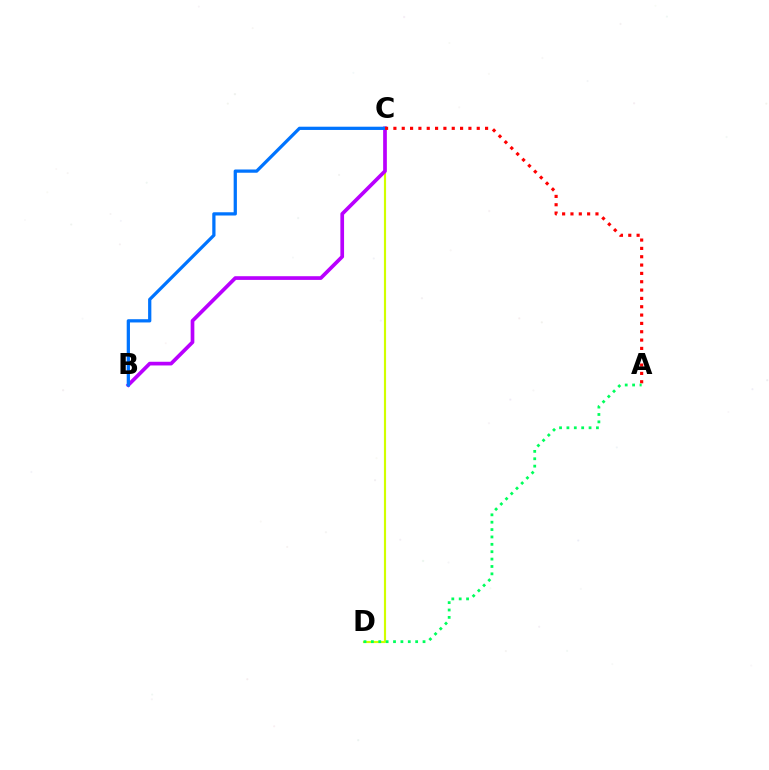{('C', 'D'): [{'color': '#d1ff00', 'line_style': 'solid', 'thickness': 1.55}], ('B', 'C'): [{'color': '#b900ff', 'line_style': 'solid', 'thickness': 2.66}, {'color': '#0074ff', 'line_style': 'solid', 'thickness': 2.34}], ('A', 'C'): [{'color': '#ff0000', 'line_style': 'dotted', 'thickness': 2.26}], ('A', 'D'): [{'color': '#00ff5c', 'line_style': 'dotted', 'thickness': 2.0}]}